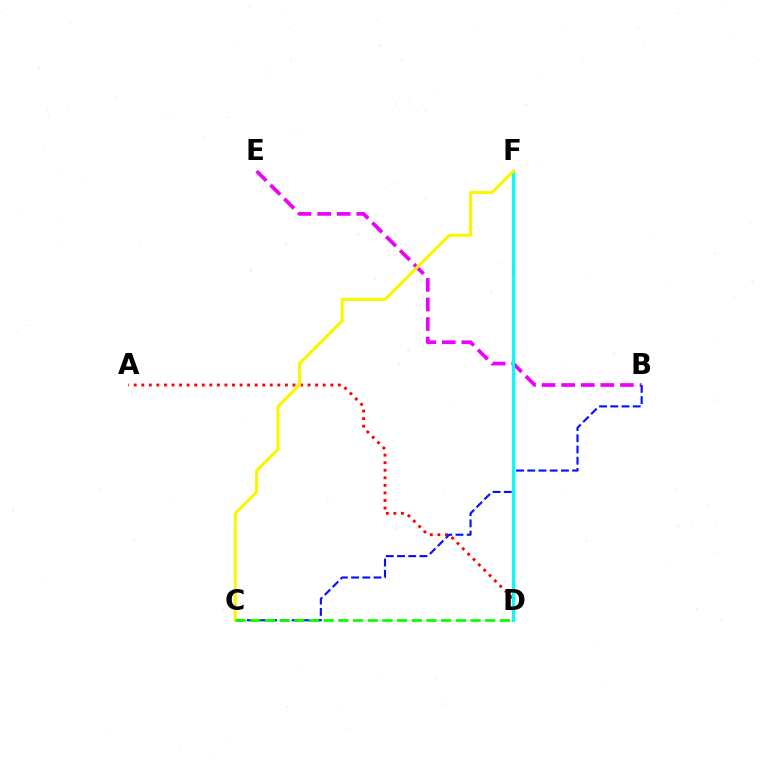{('B', 'E'): [{'color': '#ee00ff', 'line_style': 'dashed', 'thickness': 2.66}], ('A', 'D'): [{'color': '#ff0000', 'line_style': 'dotted', 'thickness': 2.05}], ('B', 'C'): [{'color': '#0010ff', 'line_style': 'dashed', 'thickness': 1.52}], ('D', 'F'): [{'color': '#00fff6', 'line_style': 'solid', 'thickness': 2.25}], ('C', 'F'): [{'color': '#fcf500', 'line_style': 'solid', 'thickness': 2.22}], ('C', 'D'): [{'color': '#08ff00', 'line_style': 'dashed', 'thickness': 1.99}]}